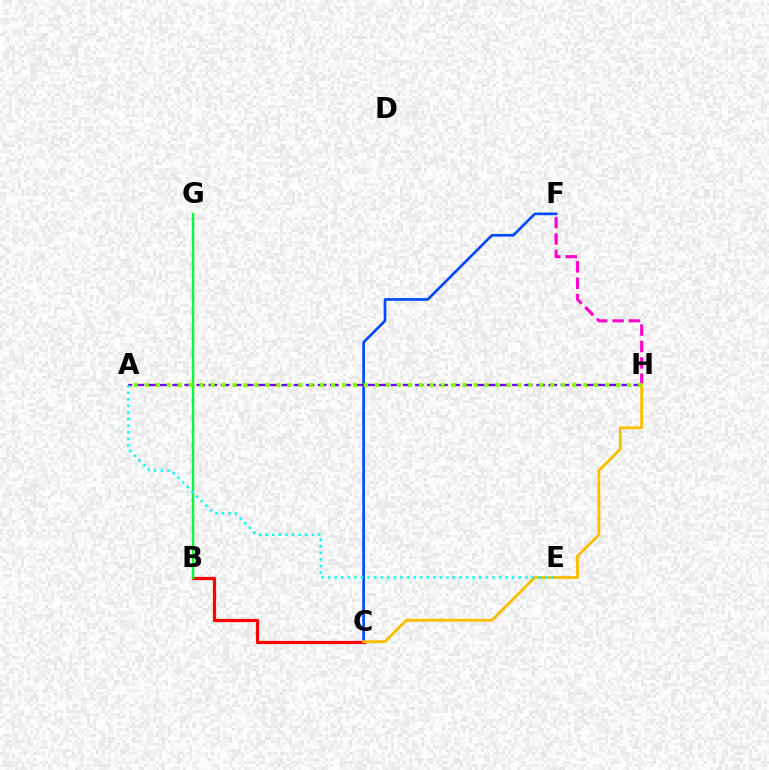{('C', 'F'): [{'color': '#004bff', 'line_style': 'solid', 'thickness': 1.93}], ('F', 'H'): [{'color': '#ff00cf', 'line_style': 'dashed', 'thickness': 2.23}], ('B', 'C'): [{'color': '#ff0000', 'line_style': 'solid', 'thickness': 2.32}], ('A', 'H'): [{'color': '#7200ff', 'line_style': 'dashed', 'thickness': 1.65}, {'color': '#84ff00', 'line_style': 'dotted', 'thickness': 2.98}], ('C', 'H'): [{'color': '#ffbd00', 'line_style': 'solid', 'thickness': 2.08}], ('B', 'G'): [{'color': '#00ff39', 'line_style': 'solid', 'thickness': 1.74}], ('A', 'E'): [{'color': '#00fff6', 'line_style': 'dotted', 'thickness': 1.79}]}